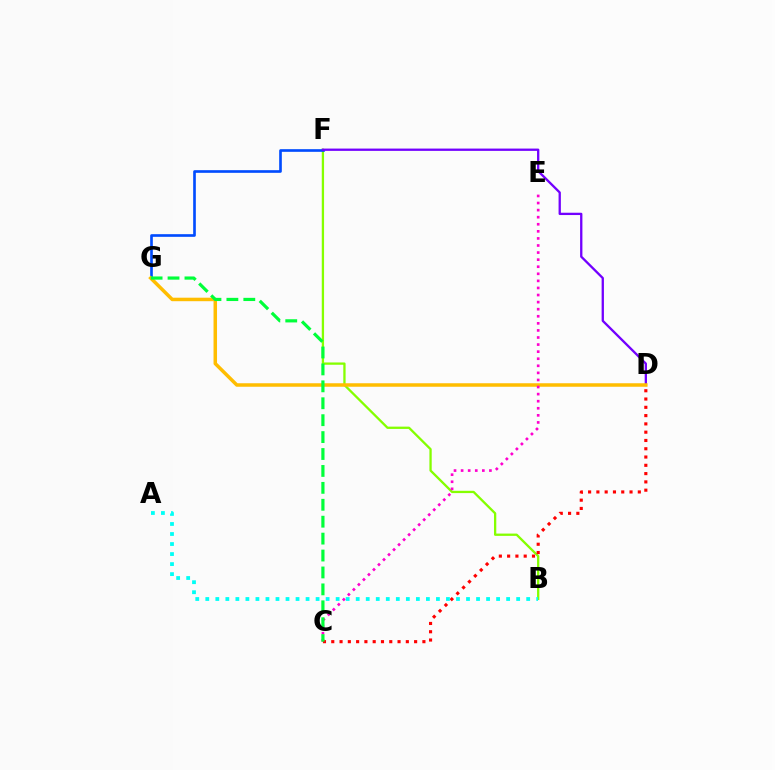{('B', 'F'): [{'color': '#84ff00', 'line_style': 'solid', 'thickness': 1.65}], ('F', 'G'): [{'color': '#004bff', 'line_style': 'solid', 'thickness': 1.9}], ('D', 'F'): [{'color': '#7200ff', 'line_style': 'solid', 'thickness': 1.66}], ('D', 'G'): [{'color': '#ffbd00', 'line_style': 'solid', 'thickness': 2.52}], ('C', 'E'): [{'color': '#ff00cf', 'line_style': 'dotted', 'thickness': 1.92}], ('C', 'D'): [{'color': '#ff0000', 'line_style': 'dotted', 'thickness': 2.25}], ('C', 'G'): [{'color': '#00ff39', 'line_style': 'dashed', 'thickness': 2.3}], ('A', 'B'): [{'color': '#00fff6', 'line_style': 'dotted', 'thickness': 2.72}]}